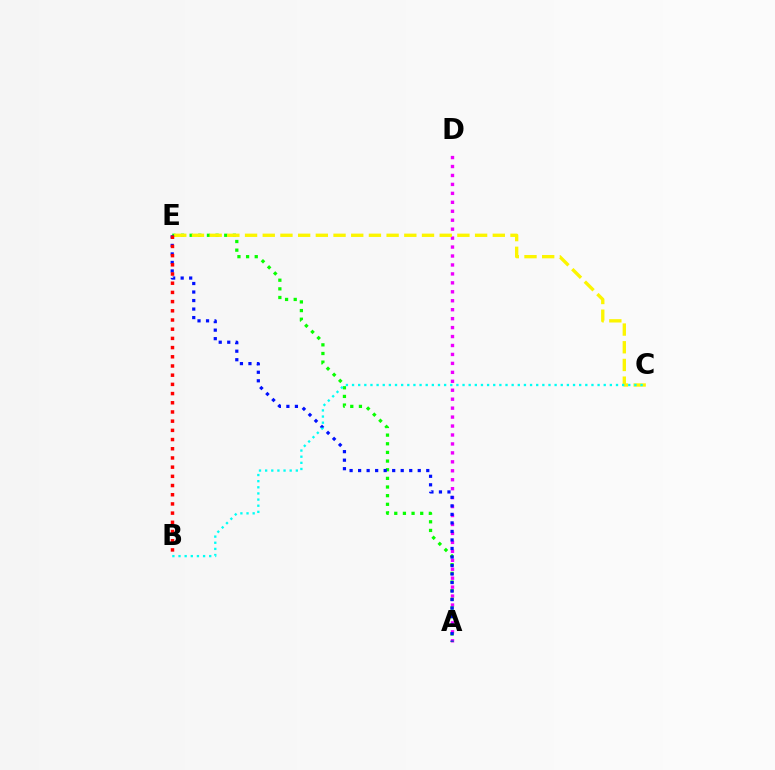{('A', 'D'): [{'color': '#ee00ff', 'line_style': 'dotted', 'thickness': 2.43}], ('A', 'E'): [{'color': '#08ff00', 'line_style': 'dotted', 'thickness': 2.35}, {'color': '#0010ff', 'line_style': 'dotted', 'thickness': 2.31}], ('C', 'E'): [{'color': '#fcf500', 'line_style': 'dashed', 'thickness': 2.4}], ('B', 'E'): [{'color': '#ff0000', 'line_style': 'dotted', 'thickness': 2.5}], ('B', 'C'): [{'color': '#00fff6', 'line_style': 'dotted', 'thickness': 1.67}]}